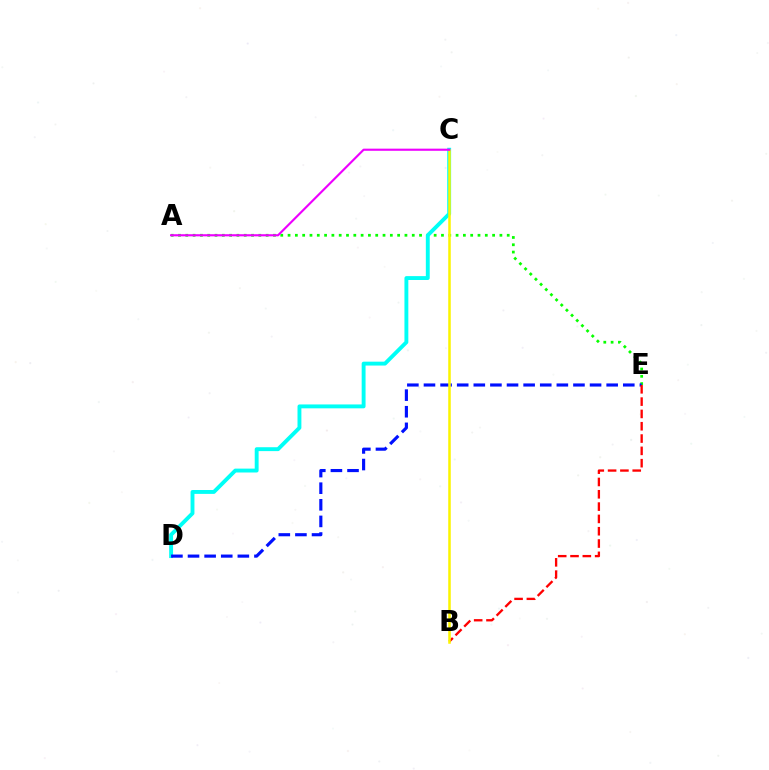{('A', 'E'): [{'color': '#08ff00', 'line_style': 'dotted', 'thickness': 1.98}], ('C', 'D'): [{'color': '#00fff6', 'line_style': 'solid', 'thickness': 2.8}], ('D', 'E'): [{'color': '#0010ff', 'line_style': 'dashed', 'thickness': 2.26}], ('B', 'E'): [{'color': '#ff0000', 'line_style': 'dashed', 'thickness': 1.67}], ('B', 'C'): [{'color': '#fcf500', 'line_style': 'solid', 'thickness': 1.82}], ('A', 'C'): [{'color': '#ee00ff', 'line_style': 'solid', 'thickness': 1.54}]}